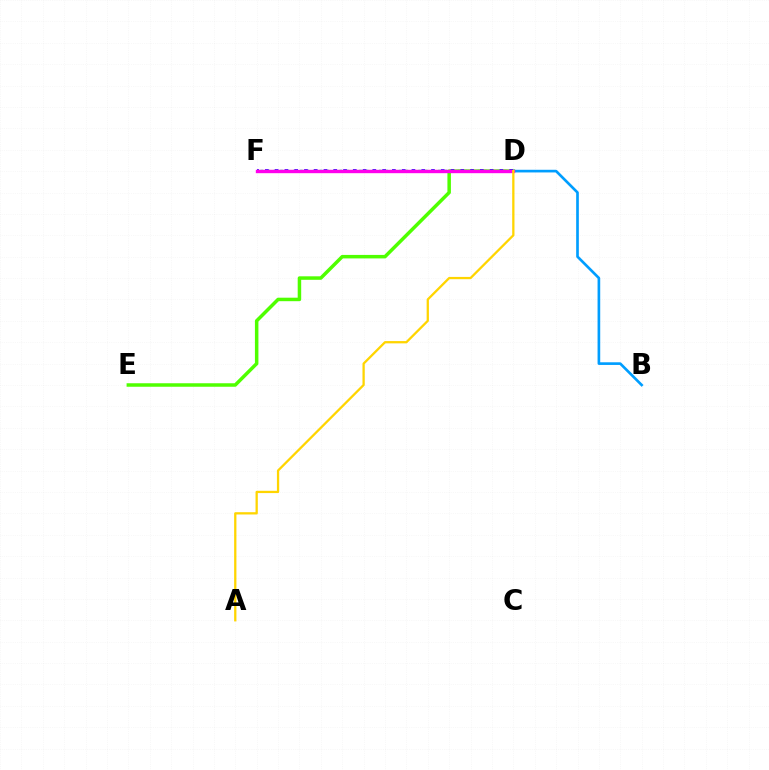{('D', 'F'): [{'color': '#00ff86', 'line_style': 'dotted', 'thickness': 1.79}, {'color': '#ff0000', 'line_style': 'dashed', 'thickness': 1.5}, {'color': '#3700ff', 'line_style': 'dotted', 'thickness': 2.66}, {'color': '#ff00ed', 'line_style': 'solid', 'thickness': 2.43}], ('D', 'E'): [{'color': '#4fff00', 'line_style': 'solid', 'thickness': 2.52}], ('B', 'D'): [{'color': '#009eff', 'line_style': 'solid', 'thickness': 1.92}], ('A', 'D'): [{'color': '#ffd500', 'line_style': 'solid', 'thickness': 1.64}]}